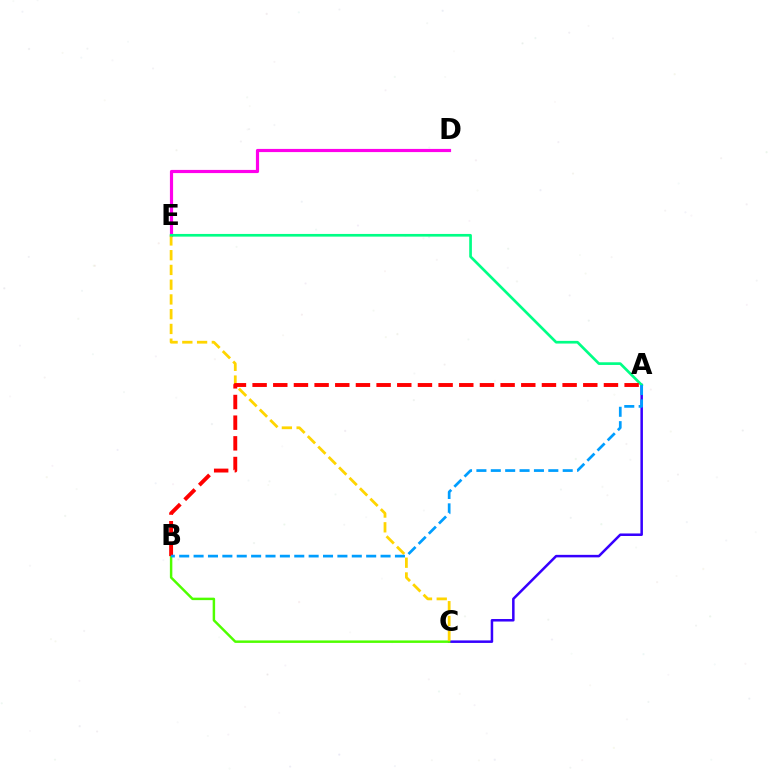{('A', 'C'): [{'color': '#3700ff', 'line_style': 'solid', 'thickness': 1.81}], ('B', 'C'): [{'color': '#4fff00', 'line_style': 'solid', 'thickness': 1.78}], ('D', 'E'): [{'color': '#ff00ed', 'line_style': 'solid', 'thickness': 2.28}], ('C', 'E'): [{'color': '#ffd500', 'line_style': 'dashed', 'thickness': 2.0}], ('A', 'E'): [{'color': '#00ff86', 'line_style': 'solid', 'thickness': 1.93}], ('A', 'B'): [{'color': '#ff0000', 'line_style': 'dashed', 'thickness': 2.81}, {'color': '#009eff', 'line_style': 'dashed', 'thickness': 1.95}]}